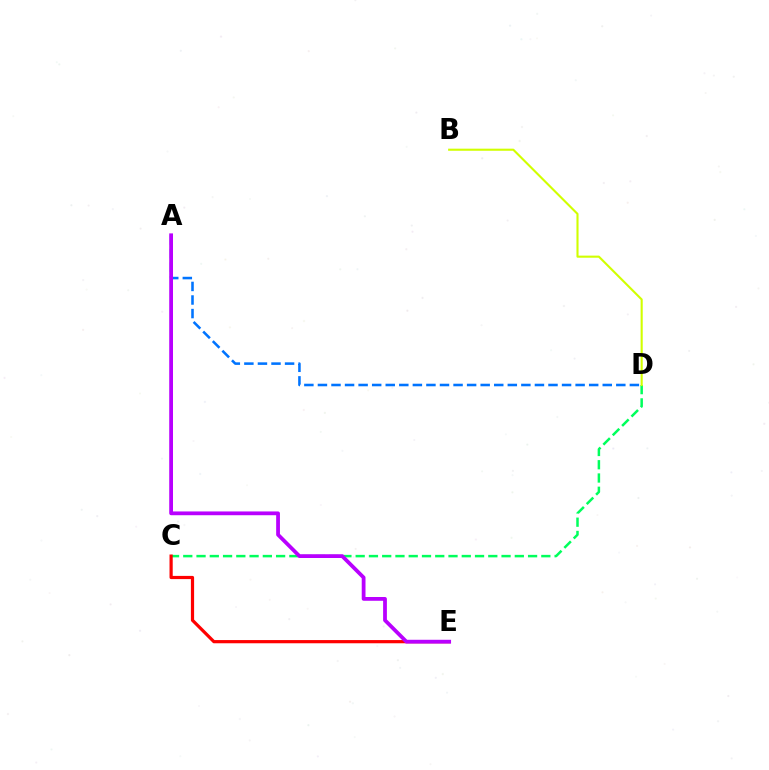{('C', 'D'): [{'color': '#00ff5c', 'line_style': 'dashed', 'thickness': 1.8}], ('A', 'D'): [{'color': '#0074ff', 'line_style': 'dashed', 'thickness': 1.84}], ('B', 'D'): [{'color': '#d1ff00', 'line_style': 'solid', 'thickness': 1.52}], ('C', 'E'): [{'color': '#ff0000', 'line_style': 'solid', 'thickness': 2.31}], ('A', 'E'): [{'color': '#b900ff', 'line_style': 'solid', 'thickness': 2.72}]}